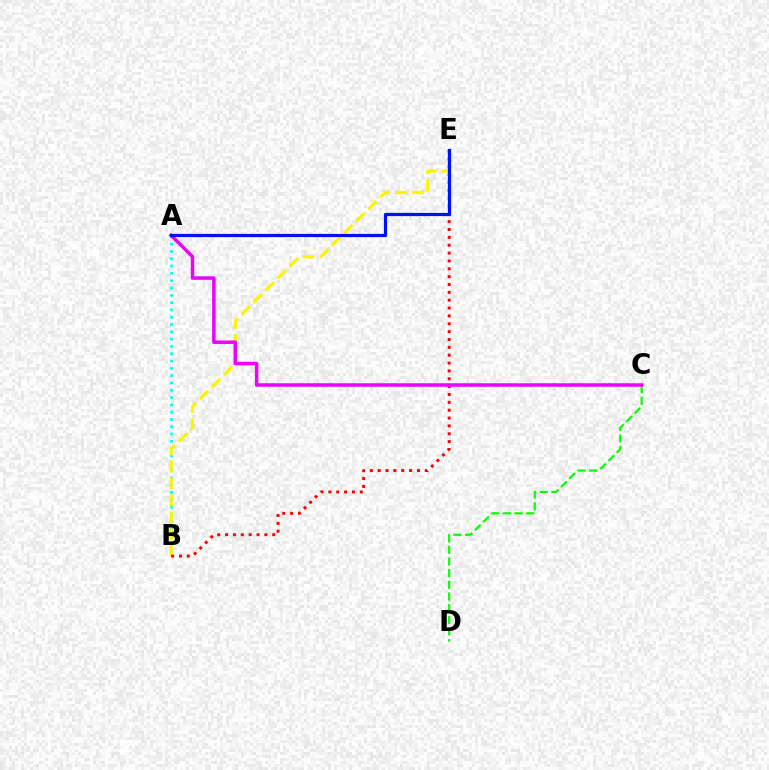{('C', 'D'): [{'color': '#08ff00', 'line_style': 'dashed', 'thickness': 1.58}], ('A', 'B'): [{'color': '#00fff6', 'line_style': 'dotted', 'thickness': 1.98}], ('B', 'E'): [{'color': '#fcf500', 'line_style': 'dashed', 'thickness': 2.31}, {'color': '#ff0000', 'line_style': 'dotted', 'thickness': 2.13}], ('A', 'C'): [{'color': '#ee00ff', 'line_style': 'solid', 'thickness': 2.51}], ('A', 'E'): [{'color': '#0010ff', 'line_style': 'solid', 'thickness': 2.3}]}